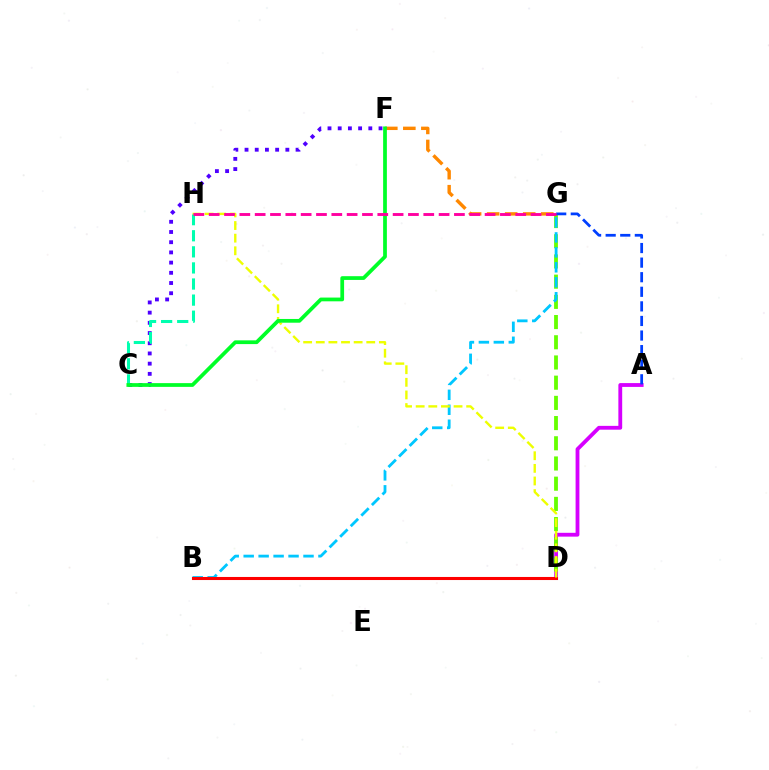{('A', 'D'): [{'color': '#d600ff', 'line_style': 'solid', 'thickness': 2.75}], ('D', 'G'): [{'color': '#66ff00', 'line_style': 'dashed', 'thickness': 2.74}], ('F', 'G'): [{'color': '#ff8800', 'line_style': 'dashed', 'thickness': 2.45}], ('A', 'G'): [{'color': '#003fff', 'line_style': 'dashed', 'thickness': 1.98}], ('B', 'G'): [{'color': '#00c7ff', 'line_style': 'dashed', 'thickness': 2.03}], ('B', 'D'): [{'color': '#ff0000', 'line_style': 'solid', 'thickness': 2.21}], ('D', 'H'): [{'color': '#eeff00', 'line_style': 'dashed', 'thickness': 1.71}], ('C', 'F'): [{'color': '#4f00ff', 'line_style': 'dotted', 'thickness': 2.77}, {'color': '#00ff27', 'line_style': 'solid', 'thickness': 2.7}], ('C', 'H'): [{'color': '#00ffaf', 'line_style': 'dashed', 'thickness': 2.19}], ('G', 'H'): [{'color': '#ff00a0', 'line_style': 'dashed', 'thickness': 2.08}]}